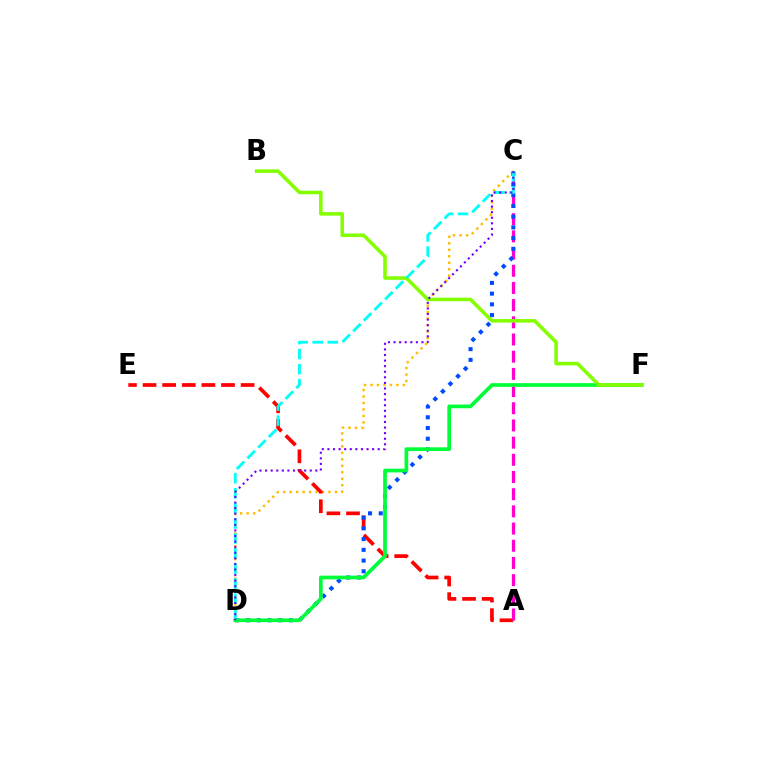{('C', 'D'): [{'color': '#ffbd00', 'line_style': 'dotted', 'thickness': 1.76}, {'color': '#004bff', 'line_style': 'dotted', 'thickness': 2.92}, {'color': '#00fff6', 'line_style': 'dashed', 'thickness': 2.05}, {'color': '#7200ff', 'line_style': 'dotted', 'thickness': 1.52}], ('A', 'E'): [{'color': '#ff0000', 'line_style': 'dashed', 'thickness': 2.66}], ('A', 'C'): [{'color': '#ff00cf', 'line_style': 'dashed', 'thickness': 2.33}], ('D', 'F'): [{'color': '#00ff39', 'line_style': 'solid', 'thickness': 2.67}], ('B', 'F'): [{'color': '#84ff00', 'line_style': 'solid', 'thickness': 2.56}]}